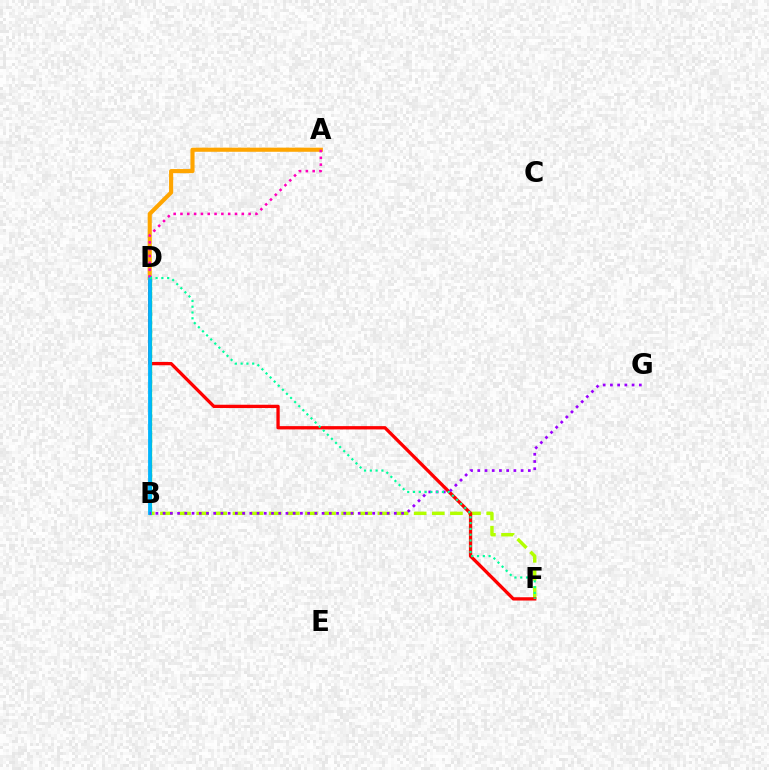{('B', 'D'): [{'color': '#0010ff', 'line_style': 'dotted', 'thickness': 2.3}, {'color': '#08ff00', 'line_style': 'solid', 'thickness': 2.32}, {'color': '#00b5ff', 'line_style': 'solid', 'thickness': 2.72}], ('B', 'F'): [{'color': '#b3ff00', 'line_style': 'dashed', 'thickness': 2.46}], ('D', 'F'): [{'color': '#ff0000', 'line_style': 'solid', 'thickness': 2.38}, {'color': '#00ff9d', 'line_style': 'dotted', 'thickness': 1.57}], ('A', 'D'): [{'color': '#ffa500', 'line_style': 'solid', 'thickness': 2.96}, {'color': '#ff00bd', 'line_style': 'dotted', 'thickness': 1.85}], ('B', 'G'): [{'color': '#9b00ff', 'line_style': 'dotted', 'thickness': 1.96}]}